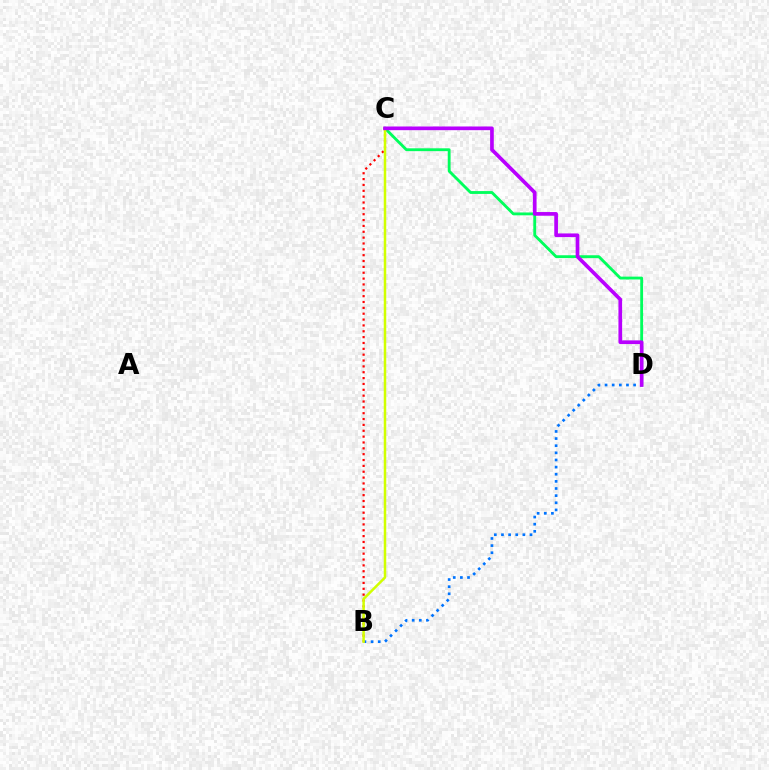{('C', 'D'): [{'color': '#00ff5c', 'line_style': 'solid', 'thickness': 2.05}, {'color': '#b900ff', 'line_style': 'solid', 'thickness': 2.65}], ('B', 'D'): [{'color': '#0074ff', 'line_style': 'dotted', 'thickness': 1.94}], ('B', 'C'): [{'color': '#ff0000', 'line_style': 'dotted', 'thickness': 1.59}, {'color': '#d1ff00', 'line_style': 'solid', 'thickness': 1.8}]}